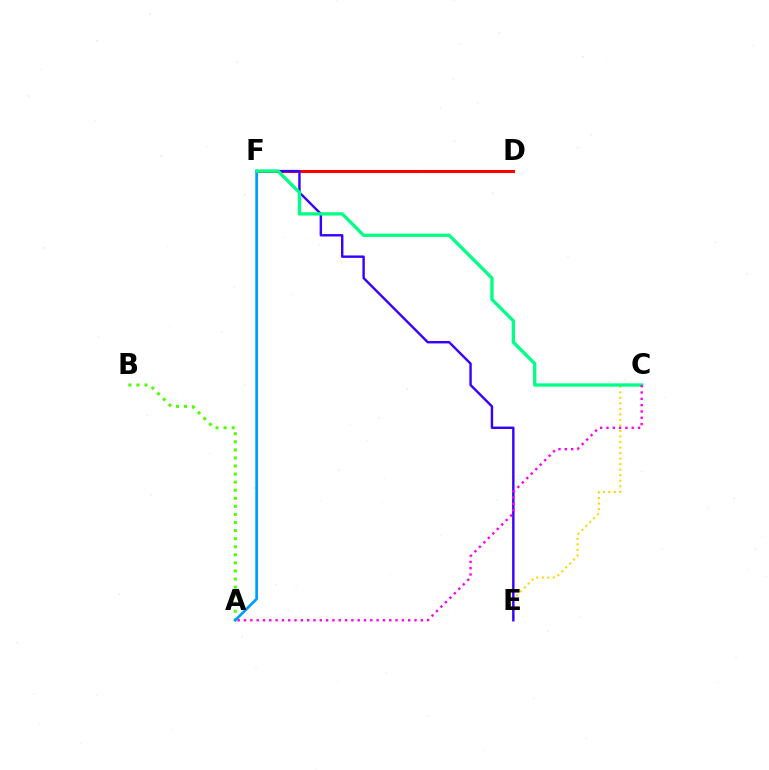{('D', 'F'): [{'color': '#ff0000', 'line_style': 'solid', 'thickness': 2.2}], ('A', 'B'): [{'color': '#4fff00', 'line_style': 'dotted', 'thickness': 2.19}], ('C', 'E'): [{'color': '#ffd500', 'line_style': 'dotted', 'thickness': 1.5}], ('E', 'F'): [{'color': '#3700ff', 'line_style': 'solid', 'thickness': 1.73}], ('A', 'F'): [{'color': '#009eff', 'line_style': 'solid', 'thickness': 1.97}], ('C', 'F'): [{'color': '#00ff86', 'line_style': 'solid', 'thickness': 2.39}], ('A', 'C'): [{'color': '#ff00ed', 'line_style': 'dotted', 'thickness': 1.72}]}